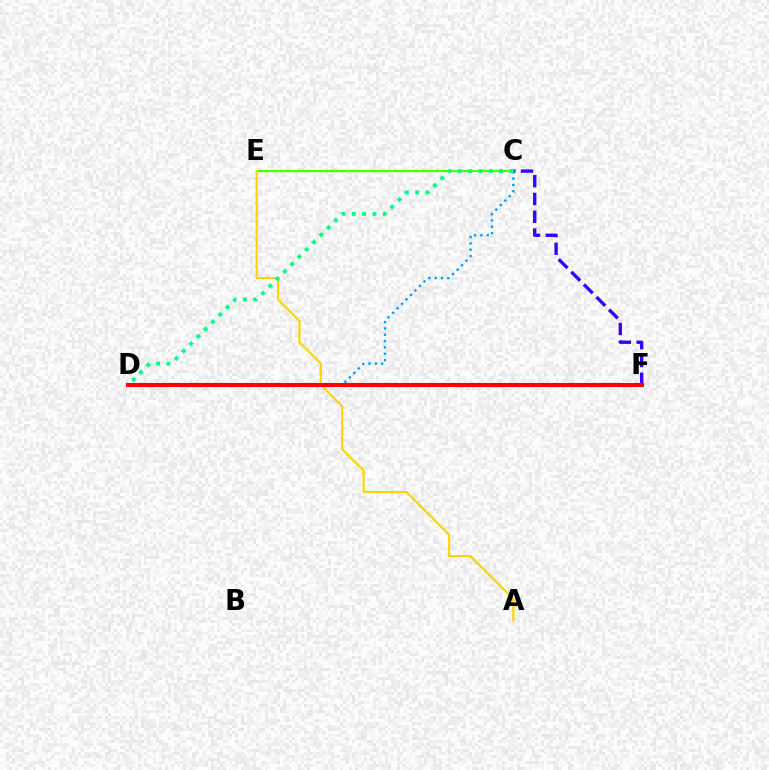{('C', 'F'): [{'color': '#3700ff', 'line_style': 'dashed', 'thickness': 2.42}], ('C', 'E'): [{'color': '#4fff00', 'line_style': 'solid', 'thickness': 1.61}], ('C', 'D'): [{'color': '#009eff', 'line_style': 'dotted', 'thickness': 1.72}, {'color': '#00ff86', 'line_style': 'dotted', 'thickness': 2.8}], ('D', 'F'): [{'color': '#ff00ed', 'line_style': 'dashed', 'thickness': 2.22}, {'color': '#ff0000', 'line_style': 'solid', 'thickness': 2.95}], ('A', 'E'): [{'color': '#ffd500', 'line_style': 'solid', 'thickness': 1.57}]}